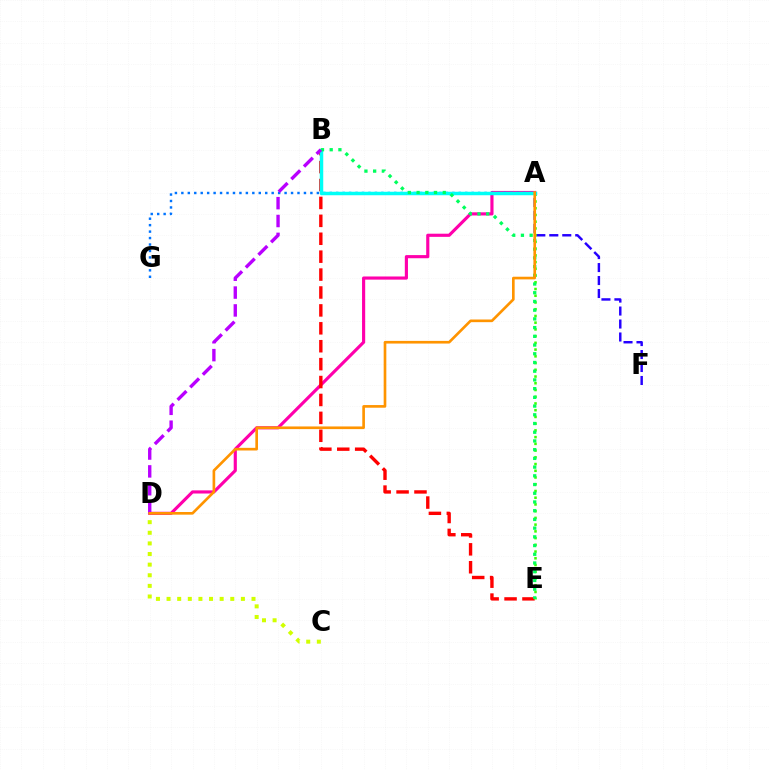{('A', 'F'): [{'color': '#2500ff', 'line_style': 'dashed', 'thickness': 1.76}], ('C', 'D'): [{'color': '#d1ff00', 'line_style': 'dotted', 'thickness': 2.88}], ('A', 'D'): [{'color': '#ff00ac', 'line_style': 'solid', 'thickness': 2.27}, {'color': '#ff9400', 'line_style': 'solid', 'thickness': 1.91}], ('B', 'E'): [{'color': '#ff0000', 'line_style': 'dashed', 'thickness': 2.43}, {'color': '#00ff5c', 'line_style': 'dotted', 'thickness': 2.37}], ('A', 'E'): [{'color': '#3dff00', 'line_style': 'dotted', 'thickness': 1.83}], ('A', 'G'): [{'color': '#0074ff', 'line_style': 'dotted', 'thickness': 1.75}], ('A', 'B'): [{'color': '#00fff6', 'line_style': 'solid', 'thickness': 2.51}], ('B', 'D'): [{'color': '#b900ff', 'line_style': 'dashed', 'thickness': 2.43}]}